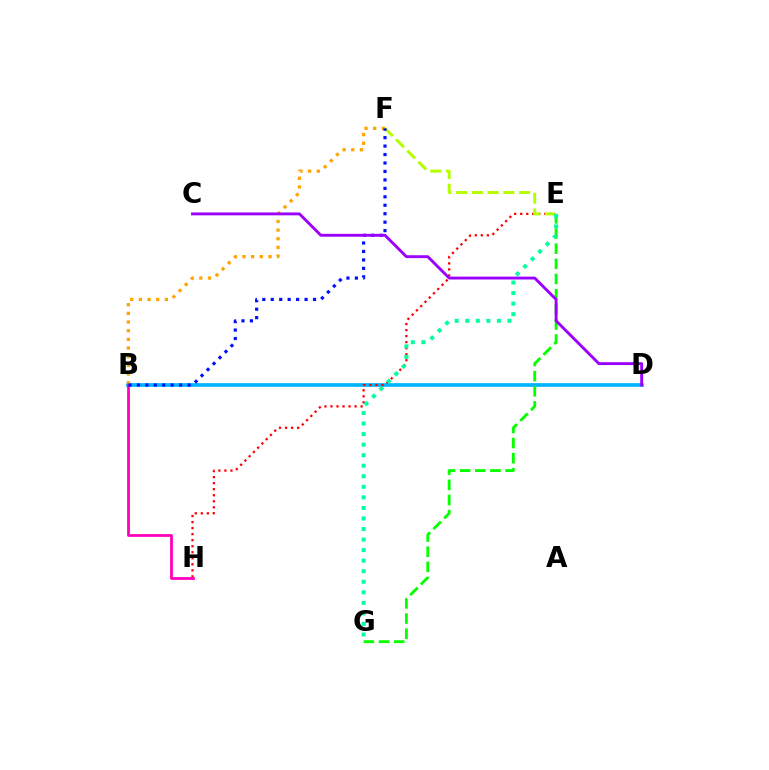{('B', 'D'): [{'color': '#00b5ff', 'line_style': 'solid', 'thickness': 2.66}], ('E', 'G'): [{'color': '#08ff00', 'line_style': 'dashed', 'thickness': 2.06}, {'color': '#00ff9d', 'line_style': 'dotted', 'thickness': 2.87}], ('B', 'F'): [{'color': '#ffa500', 'line_style': 'dotted', 'thickness': 2.35}, {'color': '#0010ff', 'line_style': 'dotted', 'thickness': 2.3}], ('E', 'H'): [{'color': '#ff0000', 'line_style': 'dotted', 'thickness': 1.64}], ('B', 'H'): [{'color': '#ff00bd', 'line_style': 'solid', 'thickness': 1.99}], ('E', 'F'): [{'color': '#b3ff00', 'line_style': 'dashed', 'thickness': 2.14}], ('C', 'D'): [{'color': '#9b00ff', 'line_style': 'solid', 'thickness': 2.07}]}